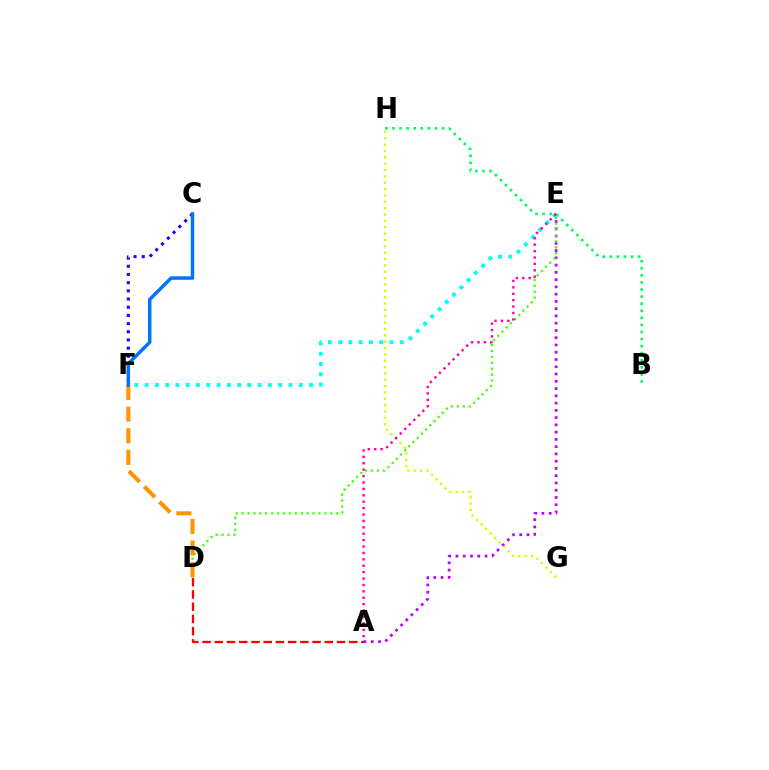{('A', 'E'): [{'color': '#b900ff', 'line_style': 'dotted', 'thickness': 1.97}, {'color': '#ff00ac', 'line_style': 'dotted', 'thickness': 1.74}], ('A', 'D'): [{'color': '#ff0000', 'line_style': 'dashed', 'thickness': 1.66}], ('C', 'F'): [{'color': '#2500ff', 'line_style': 'dotted', 'thickness': 2.22}, {'color': '#0074ff', 'line_style': 'solid', 'thickness': 2.5}], ('G', 'H'): [{'color': '#d1ff00', 'line_style': 'dotted', 'thickness': 1.73}], ('D', 'E'): [{'color': '#3dff00', 'line_style': 'dotted', 'thickness': 1.61}], ('D', 'F'): [{'color': '#ff9400', 'line_style': 'dashed', 'thickness': 2.94}], ('B', 'H'): [{'color': '#00ff5c', 'line_style': 'dotted', 'thickness': 1.92}], ('E', 'F'): [{'color': '#00fff6', 'line_style': 'dotted', 'thickness': 2.79}]}